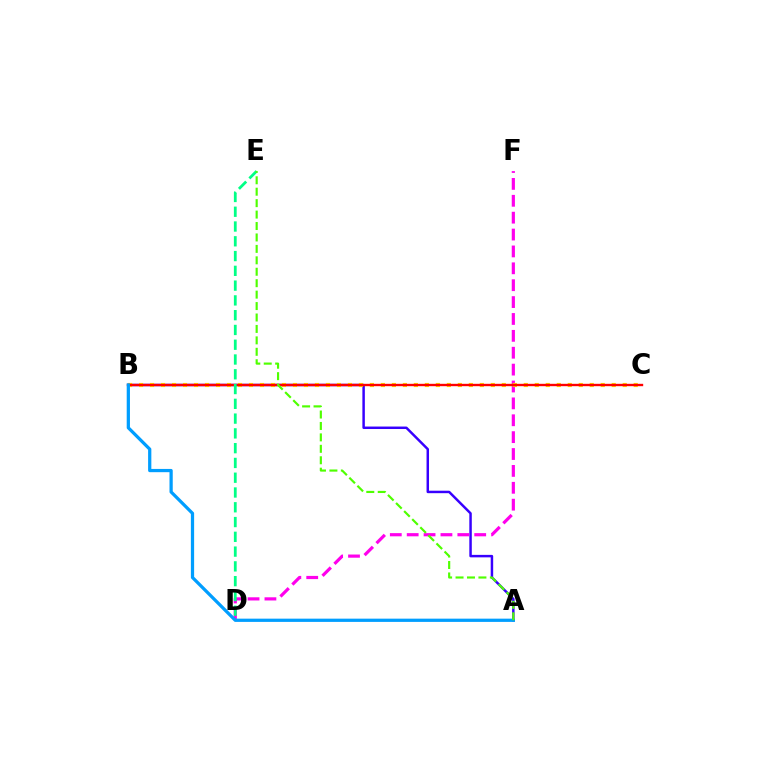{('A', 'B'): [{'color': '#3700ff', 'line_style': 'solid', 'thickness': 1.78}, {'color': '#009eff', 'line_style': 'solid', 'thickness': 2.34}], ('D', 'F'): [{'color': '#ff00ed', 'line_style': 'dashed', 'thickness': 2.29}], ('B', 'C'): [{'color': '#ffd500', 'line_style': 'dotted', 'thickness': 2.99}, {'color': '#ff0000', 'line_style': 'solid', 'thickness': 1.71}], ('D', 'E'): [{'color': '#00ff86', 'line_style': 'dashed', 'thickness': 2.01}], ('A', 'E'): [{'color': '#4fff00', 'line_style': 'dashed', 'thickness': 1.55}]}